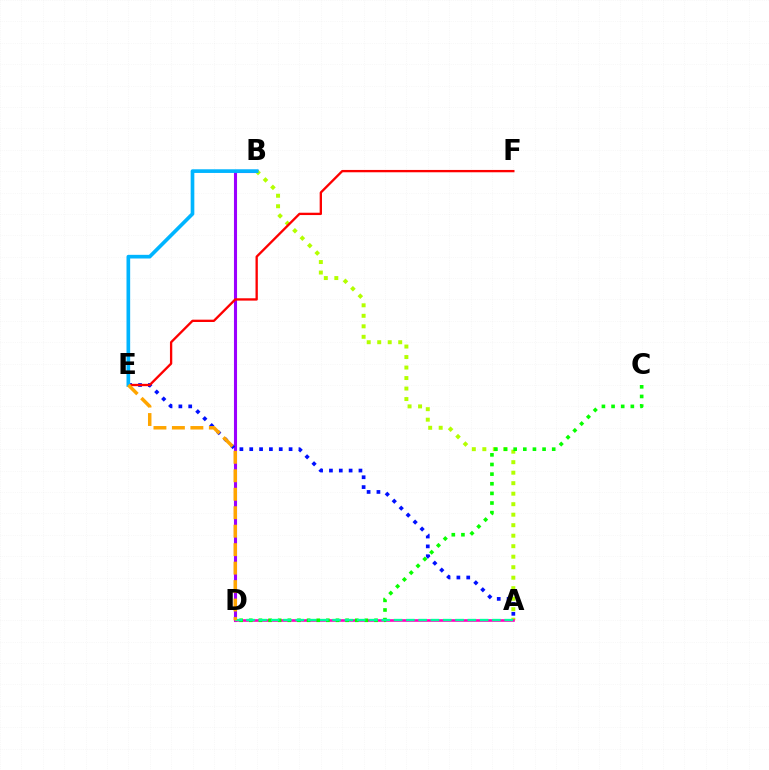{('B', 'D'): [{'color': '#9b00ff', 'line_style': 'solid', 'thickness': 2.22}], ('A', 'E'): [{'color': '#0010ff', 'line_style': 'dotted', 'thickness': 2.67}], ('A', 'B'): [{'color': '#b3ff00', 'line_style': 'dotted', 'thickness': 2.85}], ('E', 'F'): [{'color': '#ff0000', 'line_style': 'solid', 'thickness': 1.68}], ('A', 'D'): [{'color': '#ff00bd', 'line_style': 'solid', 'thickness': 1.89}, {'color': '#00ff9d', 'line_style': 'dashed', 'thickness': 1.67}], ('C', 'D'): [{'color': '#08ff00', 'line_style': 'dotted', 'thickness': 2.62}], ('B', 'E'): [{'color': '#00b5ff', 'line_style': 'solid', 'thickness': 2.64}], ('D', 'E'): [{'color': '#ffa500', 'line_style': 'dashed', 'thickness': 2.51}]}